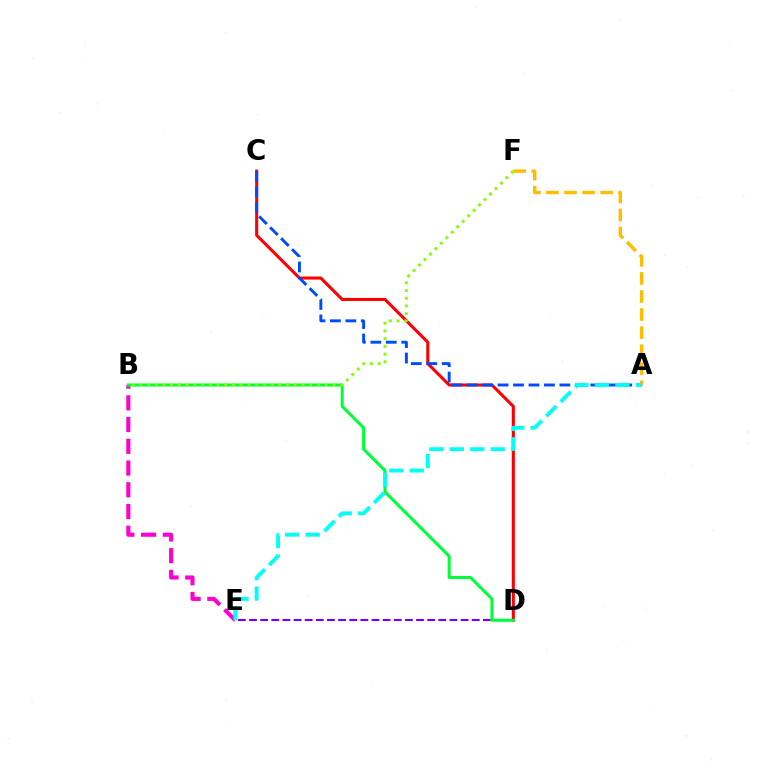{('B', 'E'): [{'color': '#ff00cf', 'line_style': 'dashed', 'thickness': 2.95}], ('C', 'D'): [{'color': '#ff0000', 'line_style': 'solid', 'thickness': 2.2}], ('D', 'E'): [{'color': '#7200ff', 'line_style': 'dashed', 'thickness': 1.51}], ('B', 'D'): [{'color': '#00ff39', 'line_style': 'solid', 'thickness': 2.18}], ('A', 'C'): [{'color': '#004bff', 'line_style': 'dashed', 'thickness': 2.1}], ('B', 'F'): [{'color': '#84ff00', 'line_style': 'dotted', 'thickness': 2.1}], ('A', 'F'): [{'color': '#ffbd00', 'line_style': 'dashed', 'thickness': 2.45}], ('A', 'E'): [{'color': '#00fff6', 'line_style': 'dashed', 'thickness': 2.78}]}